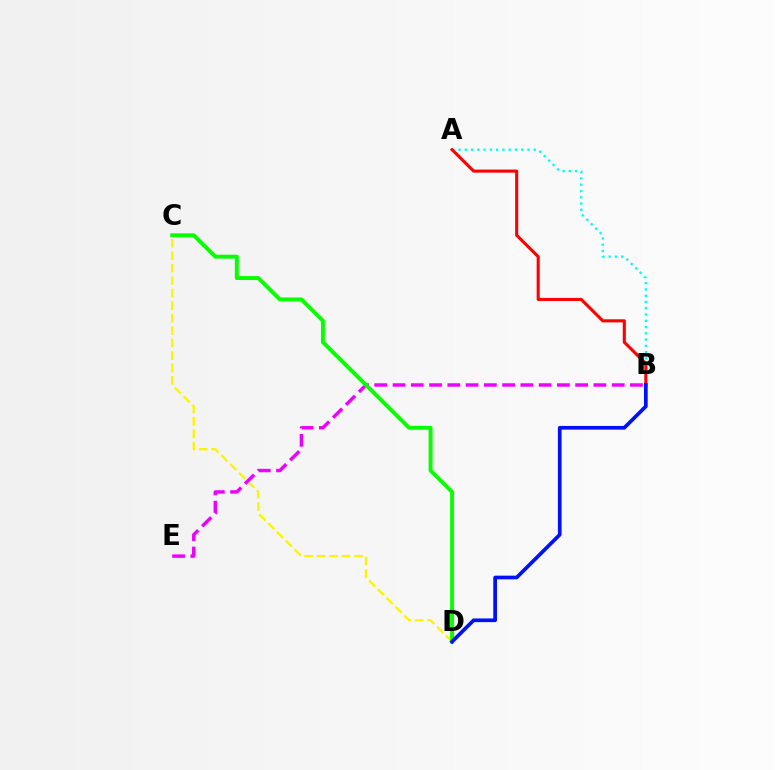{('C', 'D'): [{'color': '#fcf500', 'line_style': 'dashed', 'thickness': 1.69}, {'color': '#08ff00', 'line_style': 'solid', 'thickness': 2.84}], ('A', 'B'): [{'color': '#00fff6', 'line_style': 'dotted', 'thickness': 1.7}, {'color': '#ff0000', 'line_style': 'solid', 'thickness': 2.22}], ('B', 'E'): [{'color': '#ee00ff', 'line_style': 'dashed', 'thickness': 2.48}], ('B', 'D'): [{'color': '#0010ff', 'line_style': 'solid', 'thickness': 2.66}]}